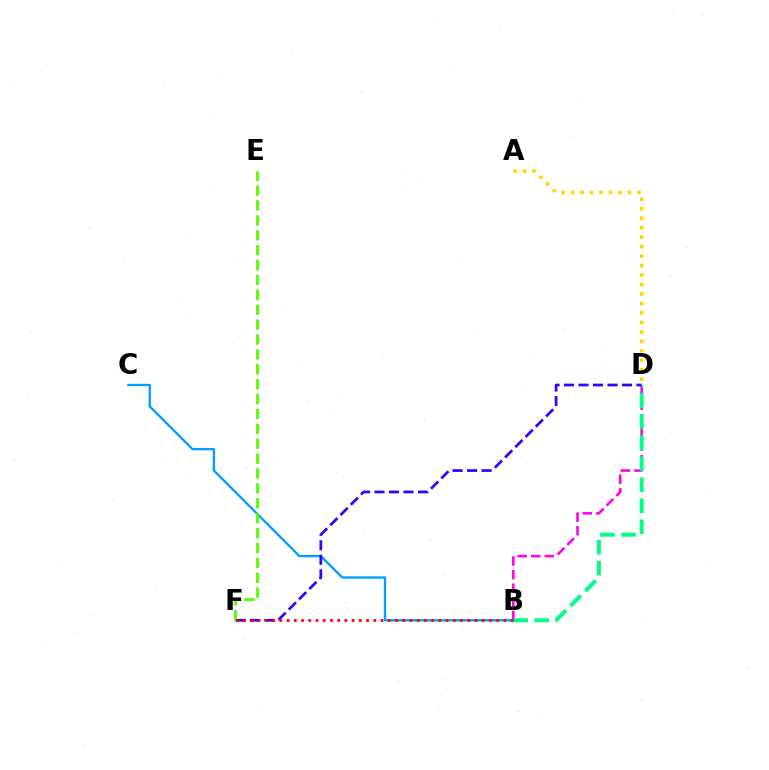{('B', 'D'): [{'color': '#ff00ed', 'line_style': 'dashed', 'thickness': 1.85}, {'color': '#00ff86', 'line_style': 'dashed', 'thickness': 2.86}], ('B', 'C'): [{'color': '#009eff', 'line_style': 'solid', 'thickness': 1.66}], ('D', 'F'): [{'color': '#3700ff', 'line_style': 'dashed', 'thickness': 1.97}], ('E', 'F'): [{'color': '#4fff00', 'line_style': 'dashed', 'thickness': 2.02}], ('A', 'D'): [{'color': '#ffd500', 'line_style': 'dotted', 'thickness': 2.57}], ('B', 'F'): [{'color': '#ff0000', 'line_style': 'dotted', 'thickness': 1.96}]}